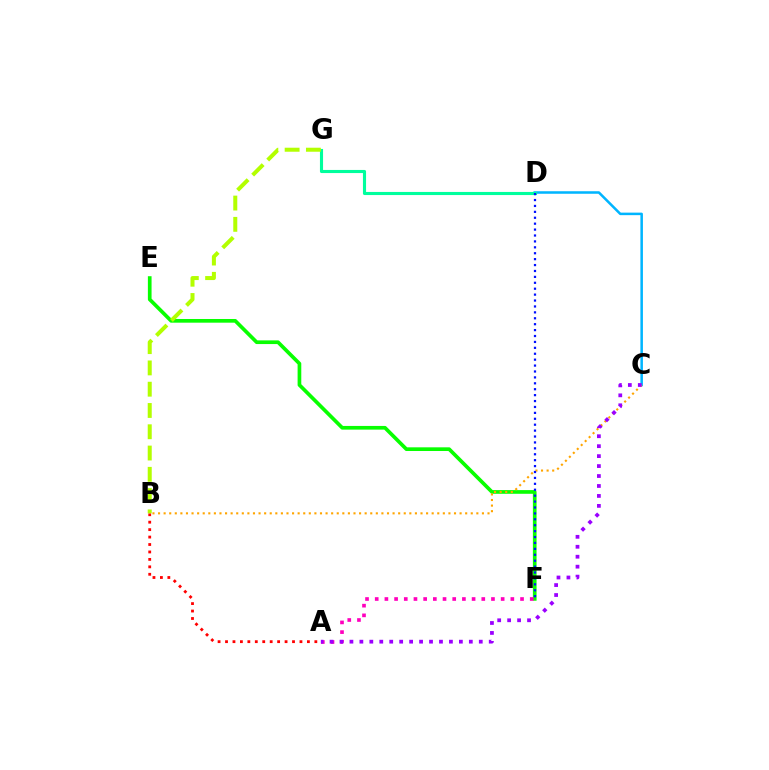{('C', 'D'): [{'color': '#00b5ff', 'line_style': 'solid', 'thickness': 1.82}], ('E', 'F'): [{'color': '#08ff00', 'line_style': 'solid', 'thickness': 2.65}], ('B', 'C'): [{'color': '#ffa500', 'line_style': 'dotted', 'thickness': 1.52}], ('A', 'F'): [{'color': '#ff00bd', 'line_style': 'dotted', 'thickness': 2.63}], ('D', 'G'): [{'color': '#00ff9d', 'line_style': 'solid', 'thickness': 2.24}], ('A', 'B'): [{'color': '#ff0000', 'line_style': 'dotted', 'thickness': 2.02}], ('A', 'C'): [{'color': '#9b00ff', 'line_style': 'dotted', 'thickness': 2.7}], ('B', 'G'): [{'color': '#b3ff00', 'line_style': 'dashed', 'thickness': 2.89}], ('D', 'F'): [{'color': '#0010ff', 'line_style': 'dotted', 'thickness': 1.61}]}